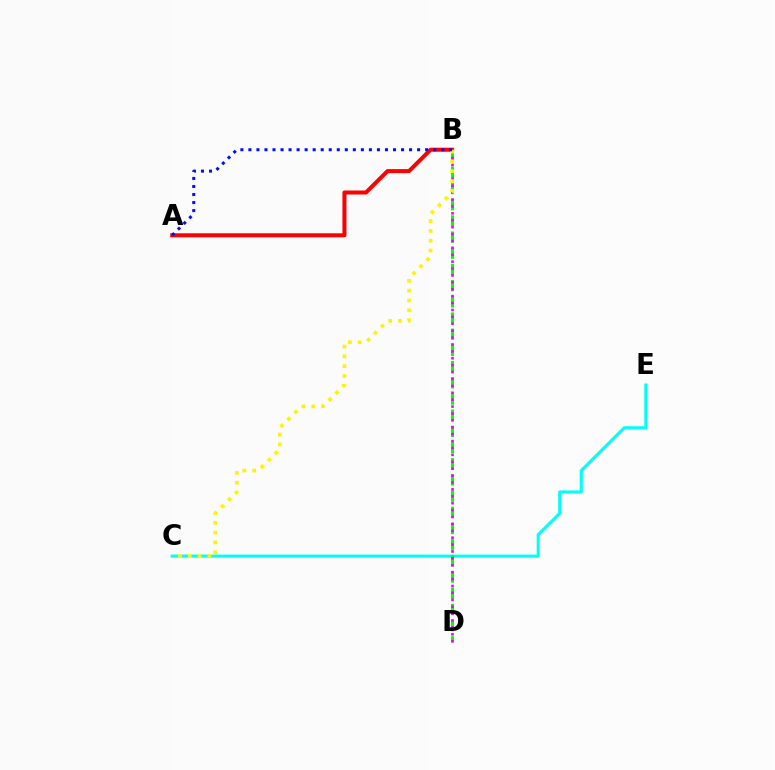{('C', 'E'): [{'color': '#00fff6', 'line_style': 'solid', 'thickness': 2.21}], ('B', 'D'): [{'color': '#08ff00', 'line_style': 'dashed', 'thickness': 2.2}, {'color': '#ee00ff', 'line_style': 'dotted', 'thickness': 1.87}], ('A', 'B'): [{'color': '#ff0000', 'line_style': 'solid', 'thickness': 2.89}, {'color': '#0010ff', 'line_style': 'dotted', 'thickness': 2.18}], ('B', 'C'): [{'color': '#fcf500', 'line_style': 'dotted', 'thickness': 2.67}]}